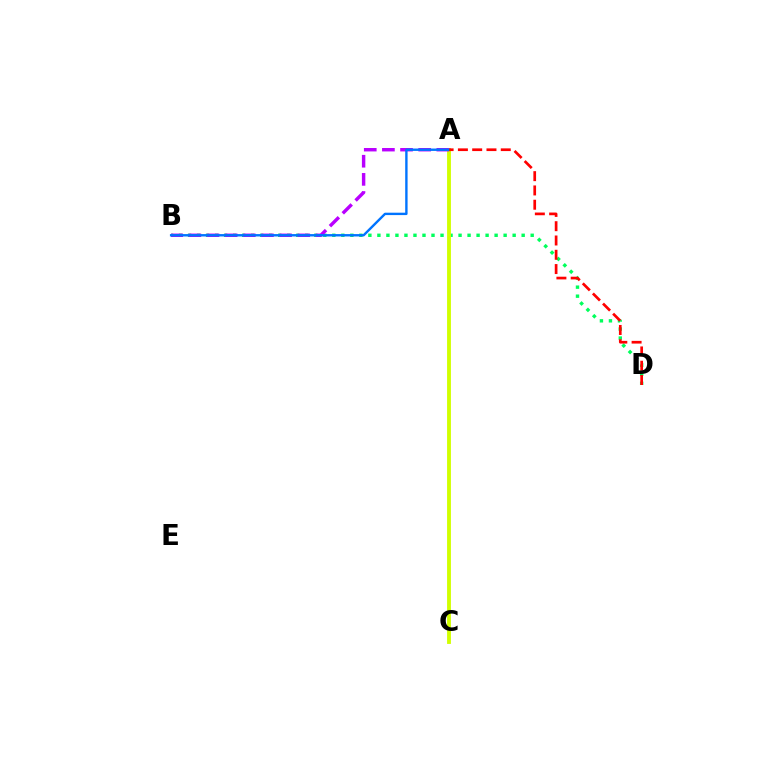{('B', 'D'): [{'color': '#00ff5c', 'line_style': 'dotted', 'thickness': 2.45}], ('A', 'C'): [{'color': '#d1ff00', 'line_style': 'solid', 'thickness': 2.78}], ('A', 'B'): [{'color': '#b900ff', 'line_style': 'dashed', 'thickness': 2.46}, {'color': '#0074ff', 'line_style': 'solid', 'thickness': 1.72}], ('A', 'D'): [{'color': '#ff0000', 'line_style': 'dashed', 'thickness': 1.94}]}